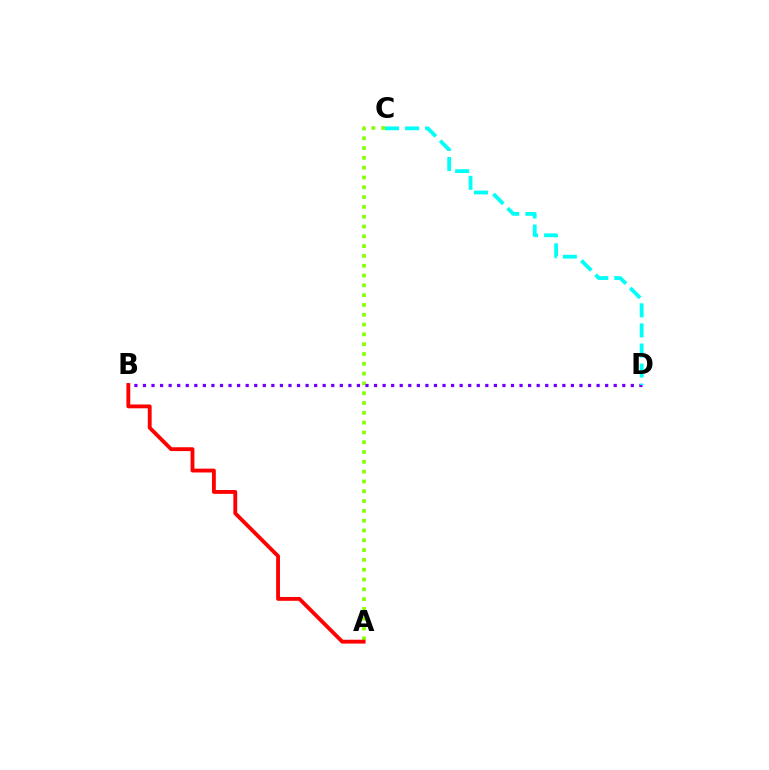{('A', 'C'): [{'color': '#84ff00', 'line_style': 'dotted', 'thickness': 2.66}], ('B', 'D'): [{'color': '#7200ff', 'line_style': 'dotted', 'thickness': 2.33}], ('A', 'B'): [{'color': '#ff0000', 'line_style': 'solid', 'thickness': 2.77}], ('C', 'D'): [{'color': '#00fff6', 'line_style': 'dashed', 'thickness': 2.73}]}